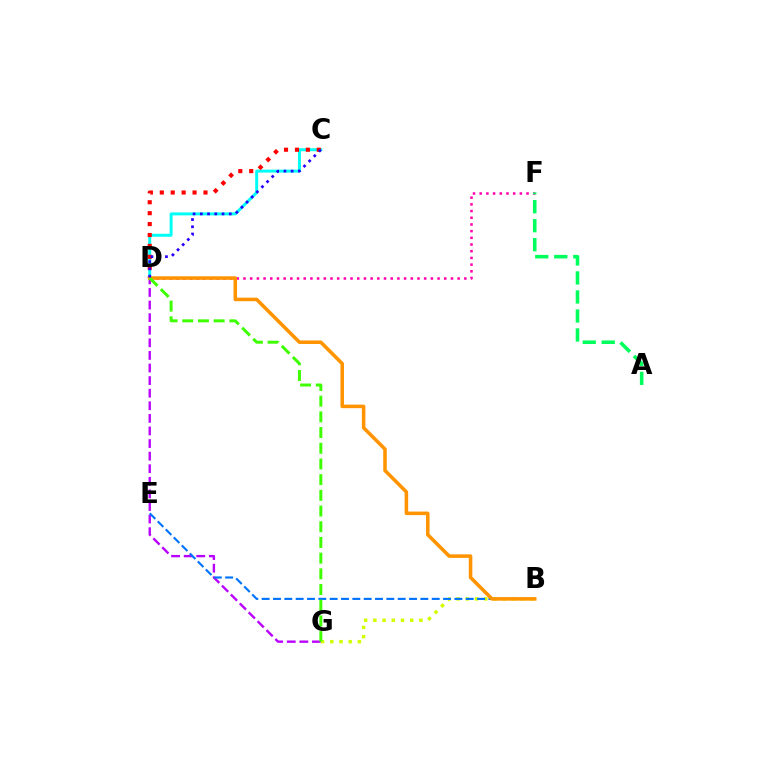{('D', 'G'): [{'color': '#b900ff', 'line_style': 'dashed', 'thickness': 1.71}, {'color': '#3dff00', 'line_style': 'dashed', 'thickness': 2.13}], ('D', 'F'): [{'color': '#ff00ac', 'line_style': 'dotted', 'thickness': 1.82}], ('B', 'G'): [{'color': '#d1ff00', 'line_style': 'dotted', 'thickness': 2.5}], ('B', 'E'): [{'color': '#0074ff', 'line_style': 'dashed', 'thickness': 1.54}], ('C', 'D'): [{'color': '#00fff6', 'line_style': 'solid', 'thickness': 2.13}, {'color': '#ff0000', 'line_style': 'dotted', 'thickness': 2.97}, {'color': '#2500ff', 'line_style': 'dotted', 'thickness': 1.97}], ('A', 'F'): [{'color': '#00ff5c', 'line_style': 'dashed', 'thickness': 2.58}], ('B', 'D'): [{'color': '#ff9400', 'line_style': 'solid', 'thickness': 2.55}]}